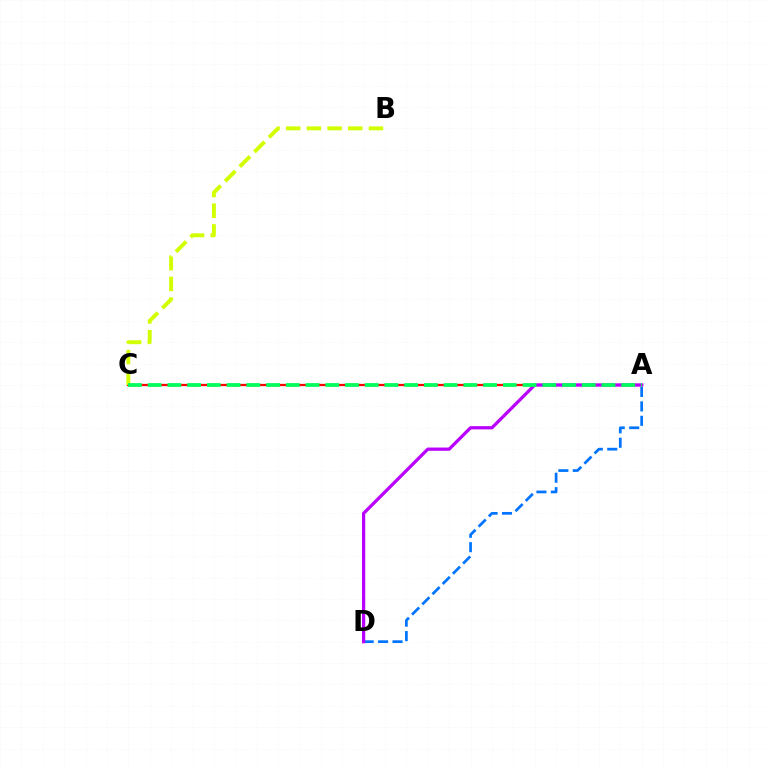{('A', 'D'): [{'color': '#0074ff', 'line_style': 'dashed', 'thickness': 1.96}, {'color': '#b900ff', 'line_style': 'solid', 'thickness': 2.33}], ('A', 'C'): [{'color': '#ff0000', 'line_style': 'solid', 'thickness': 1.61}, {'color': '#00ff5c', 'line_style': 'dashed', 'thickness': 2.68}], ('B', 'C'): [{'color': '#d1ff00', 'line_style': 'dashed', 'thickness': 2.81}]}